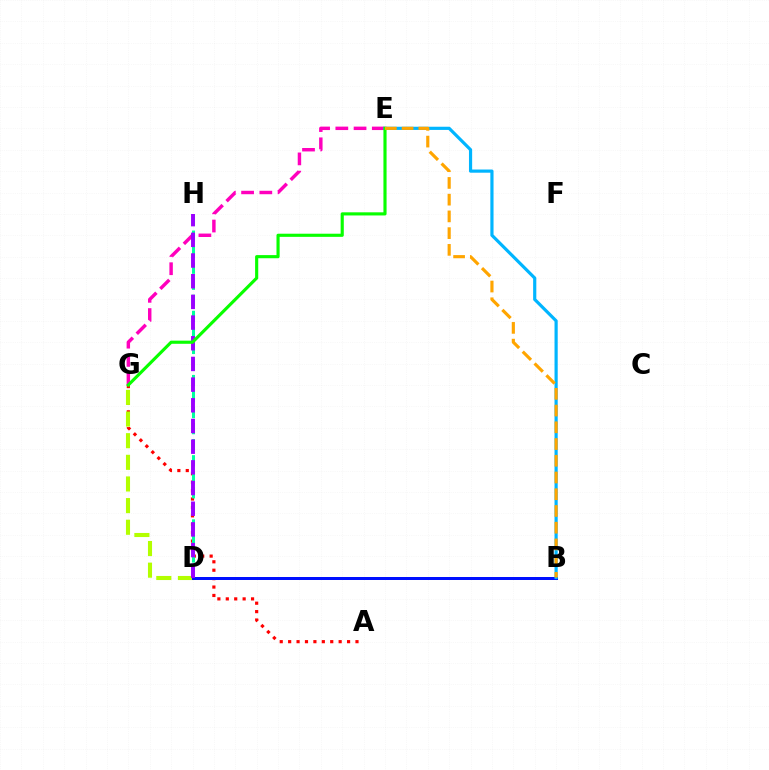{('A', 'G'): [{'color': '#ff0000', 'line_style': 'dotted', 'thickness': 2.29}], ('D', 'G'): [{'color': '#b3ff00', 'line_style': 'dashed', 'thickness': 2.94}], ('D', 'H'): [{'color': '#00ff9d', 'line_style': 'dashed', 'thickness': 2.18}, {'color': '#9b00ff', 'line_style': 'dashed', 'thickness': 2.81}], ('E', 'G'): [{'color': '#ff00bd', 'line_style': 'dashed', 'thickness': 2.48}, {'color': '#08ff00', 'line_style': 'solid', 'thickness': 2.26}], ('B', 'D'): [{'color': '#0010ff', 'line_style': 'solid', 'thickness': 2.16}], ('B', 'E'): [{'color': '#00b5ff', 'line_style': 'solid', 'thickness': 2.29}, {'color': '#ffa500', 'line_style': 'dashed', 'thickness': 2.27}]}